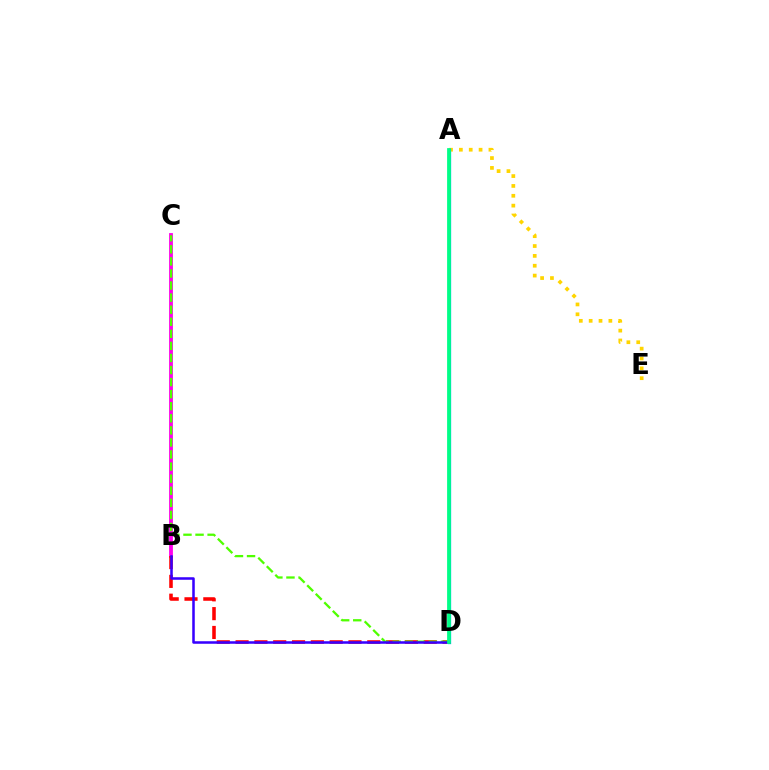{('B', 'C'): [{'color': '#ff00ed', 'line_style': 'solid', 'thickness': 2.75}], ('A', 'E'): [{'color': '#ffd500', 'line_style': 'dotted', 'thickness': 2.68}], ('B', 'D'): [{'color': '#ff0000', 'line_style': 'dashed', 'thickness': 2.56}, {'color': '#3700ff', 'line_style': 'solid', 'thickness': 1.83}], ('C', 'D'): [{'color': '#4fff00', 'line_style': 'dashed', 'thickness': 1.64}], ('A', 'D'): [{'color': '#009eff', 'line_style': 'solid', 'thickness': 2.37}, {'color': '#00ff86', 'line_style': 'solid', 'thickness': 2.7}]}